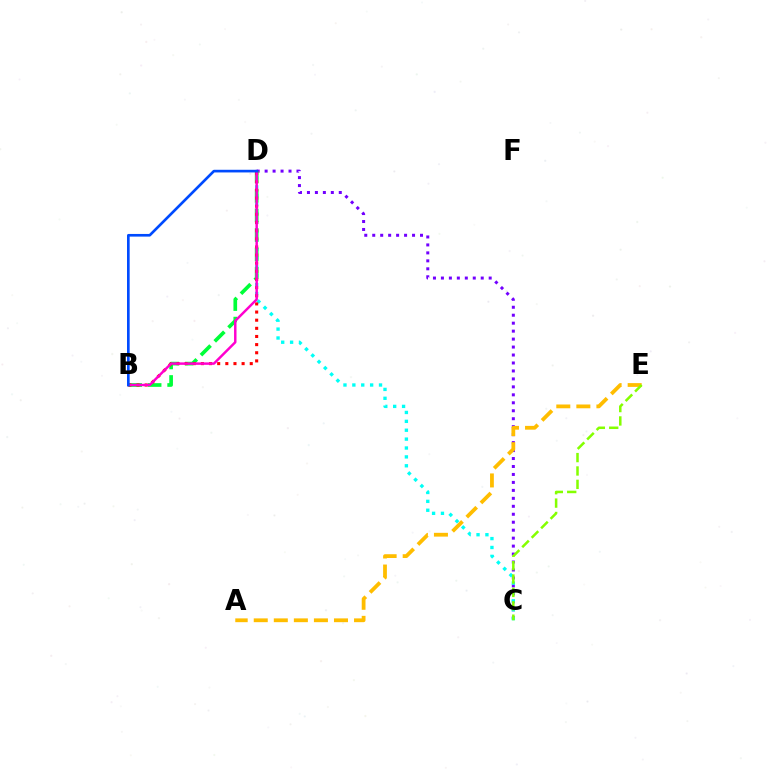{('C', 'D'): [{'color': '#7200ff', 'line_style': 'dotted', 'thickness': 2.16}, {'color': '#00fff6', 'line_style': 'dotted', 'thickness': 2.41}], ('A', 'E'): [{'color': '#ffbd00', 'line_style': 'dashed', 'thickness': 2.72}], ('C', 'E'): [{'color': '#84ff00', 'line_style': 'dashed', 'thickness': 1.82}], ('B', 'D'): [{'color': '#00ff39', 'line_style': 'dashed', 'thickness': 2.65}, {'color': '#ff0000', 'line_style': 'dotted', 'thickness': 2.21}, {'color': '#ff00cf', 'line_style': 'solid', 'thickness': 1.77}, {'color': '#004bff', 'line_style': 'solid', 'thickness': 1.92}]}